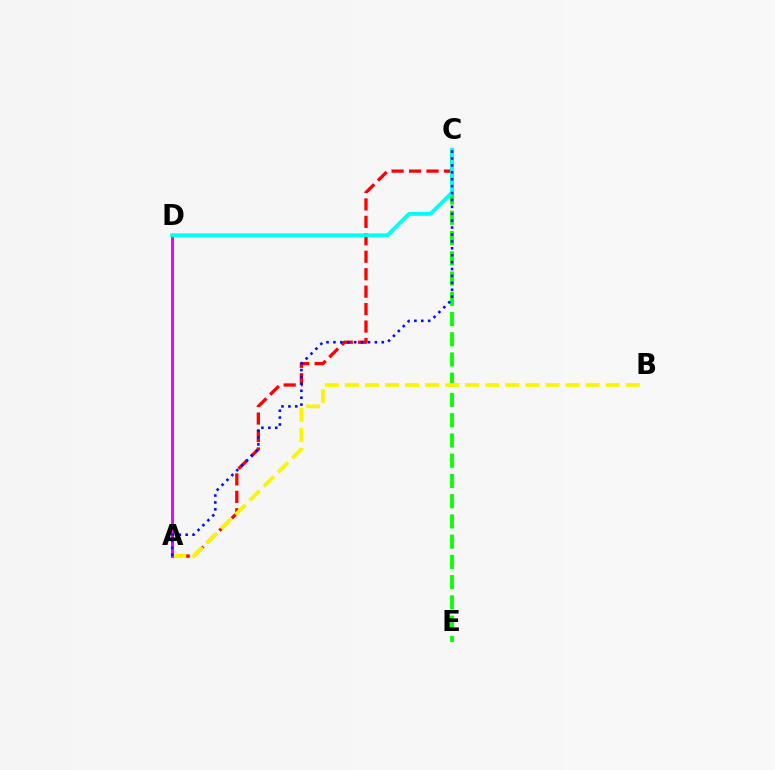{('C', 'E'): [{'color': '#08ff00', 'line_style': 'dashed', 'thickness': 2.75}], ('A', 'C'): [{'color': '#ff0000', 'line_style': 'dashed', 'thickness': 2.37}, {'color': '#0010ff', 'line_style': 'dotted', 'thickness': 1.88}], ('A', 'B'): [{'color': '#fcf500', 'line_style': 'dashed', 'thickness': 2.73}], ('A', 'D'): [{'color': '#ee00ff', 'line_style': 'solid', 'thickness': 2.11}], ('C', 'D'): [{'color': '#00fff6', 'line_style': 'solid', 'thickness': 2.76}]}